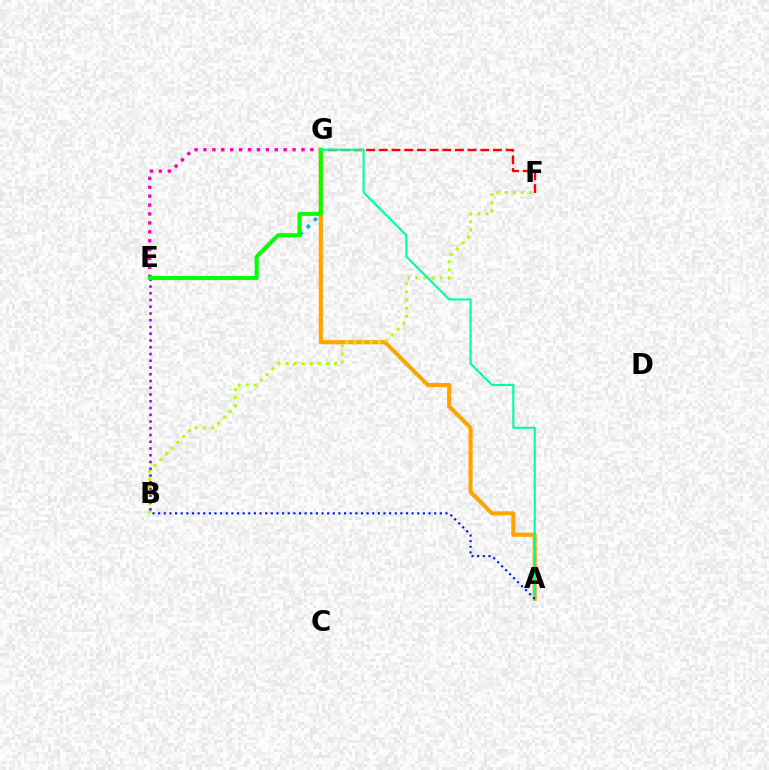{('F', 'G'): [{'color': '#ff0000', 'line_style': 'dashed', 'thickness': 1.72}], ('E', 'G'): [{'color': '#00b5ff', 'line_style': 'dotted', 'thickness': 2.72}, {'color': '#ff00bd', 'line_style': 'dotted', 'thickness': 2.42}, {'color': '#08ff00', 'line_style': 'solid', 'thickness': 2.87}], ('A', 'G'): [{'color': '#ffa500', 'line_style': 'solid', 'thickness': 2.97}, {'color': '#00ff9d', 'line_style': 'solid', 'thickness': 1.52}], ('B', 'F'): [{'color': '#b3ff00', 'line_style': 'dotted', 'thickness': 2.2}], ('B', 'E'): [{'color': '#9b00ff', 'line_style': 'dotted', 'thickness': 1.83}], ('A', 'B'): [{'color': '#0010ff', 'line_style': 'dotted', 'thickness': 1.53}]}